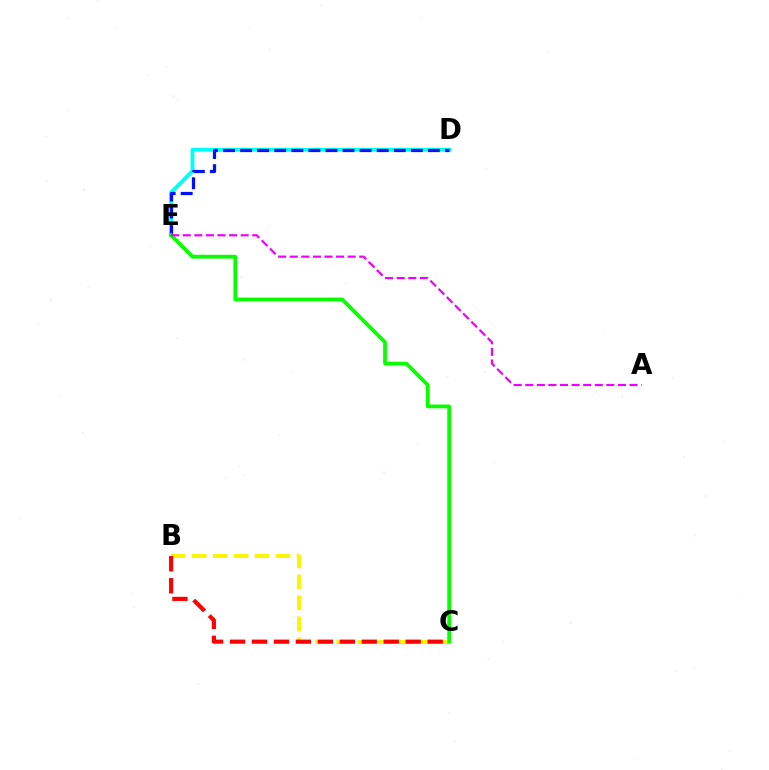{('D', 'E'): [{'color': '#00fff6', 'line_style': 'solid', 'thickness': 2.75}, {'color': '#0010ff', 'line_style': 'dashed', 'thickness': 2.32}], ('B', 'C'): [{'color': '#fcf500', 'line_style': 'dashed', 'thickness': 2.85}, {'color': '#ff0000', 'line_style': 'dashed', 'thickness': 2.98}], ('C', 'E'): [{'color': '#08ff00', 'line_style': 'solid', 'thickness': 2.72}], ('A', 'E'): [{'color': '#ee00ff', 'line_style': 'dashed', 'thickness': 1.57}]}